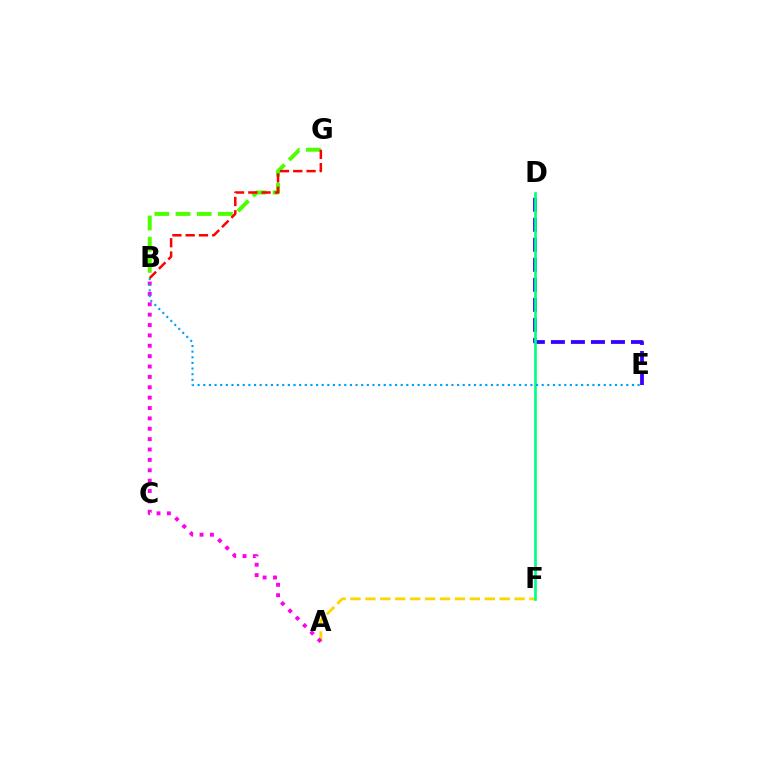{('A', 'F'): [{'color': '#ffd500', 'line_style': 'dashed', 'thickness': 2.03}], ('B', 'G'): [{'color': '#4fff00', 'line_style': 'dashed', 'thickness': 2.88}, {'color': '#ff0000', 'line_style': 'dashed', 'thickness': 1.8}], ('A', 'B'): [{'color': '#ff00ed', 'line_style': 'dotted', 'thickness': 2.82}], ('D', 'E'): [{'color': '#3700ff', 'line_style': 'dashed', 'thickness': 2.72}], ('D', 'F'): [{'color': '#00ff86', 'line_style': 'solid', 'thickness': 1.93}], ('B', 'E'): [{'color': '#009eff', 'line_style': 'dotted', 'thickness': 1.53}]}